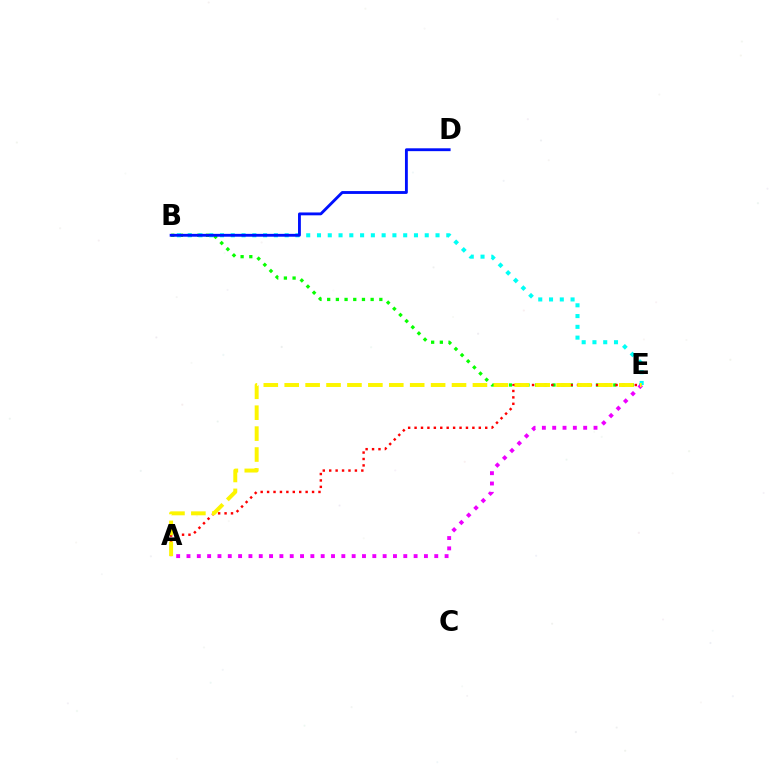{('B', 'E'): [{'color': '#08ff00', 'line_style': 'dotted', 'thickness': 2.36}, {'color': '#00fff6', 'line_style': 'dotted', 'thickness': 2.93}], ('A', 'E'): [{'color': '#ff0000', 'line_style': 'dotted', 'thickness': 1.75}, {'color': '#ee00ff', 'line_style': 'dotted', 'thickness': 2.81}, {'color': '#fcf500', 'line_style': 'dashed', 'thickness': 2.84}], ('B', 'D'): [{'color': '#0010ff', 'line_style': 'solid', 'thickness': 2.05}]}